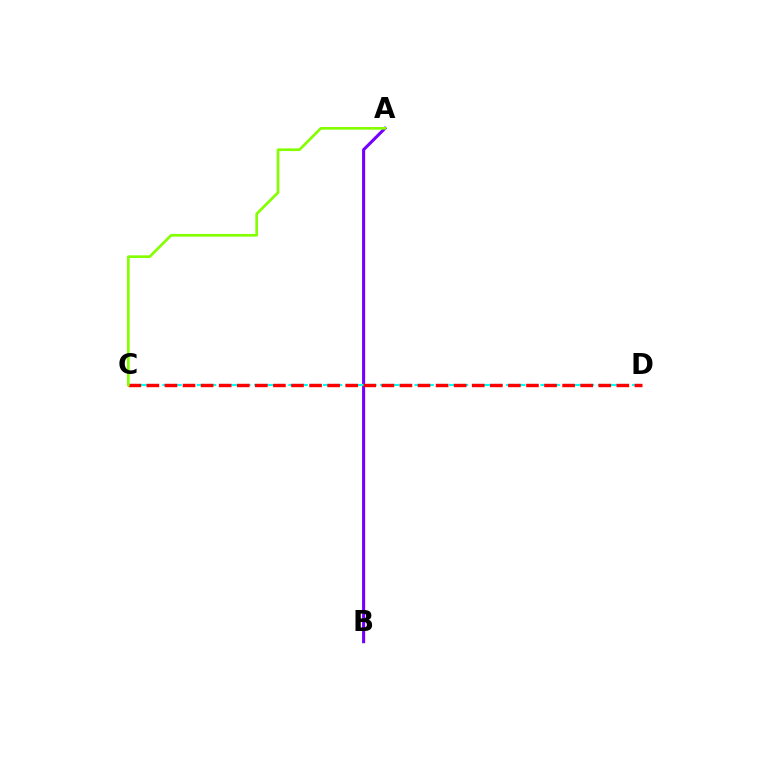{('A', 'B'): [{'color': '#7200ff', 'line_style': 'solid', 'thickness': 2.22}], ('C', 'D'): [{'color': '#00fff6', 'line_style': 'dashed', 'thickness': 1.56}, {'color': '#ff0000', 'line_style': 'dashed', 'thickness': 2.46}], ('A', 'C'): [{'color': '#84ff00', 'line_style': 'solid', 'thickness': 1.92}]}